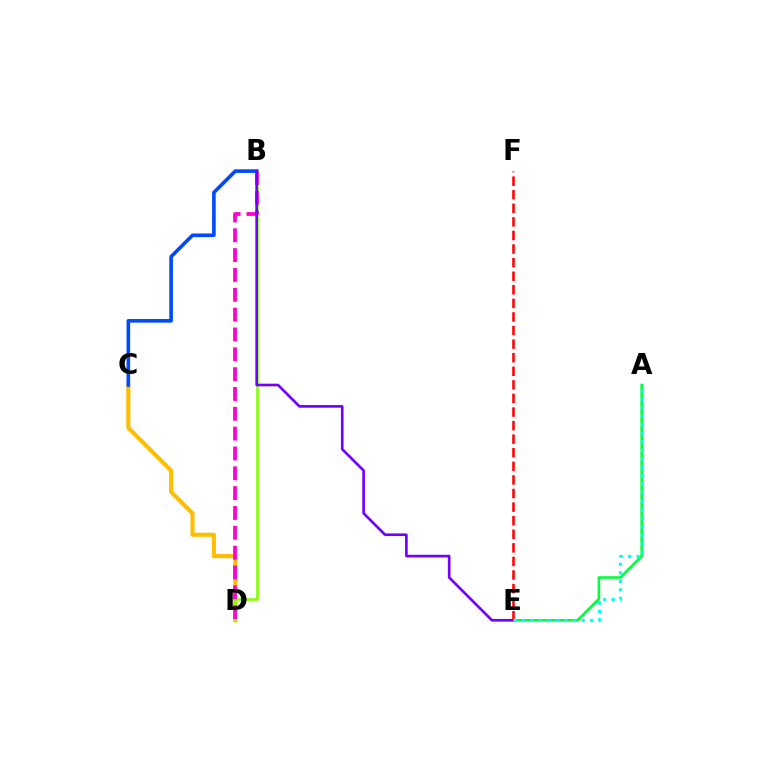{('C', 'D'): [{'color': '#ffbd00', 'line_style': 'solid', 'thickness': 2.96}], ('A', 'E'): [{'color': '#00ff39', 'line_style': 'solid', 'thickness': 1.86}, {'color': '#00fff6', 'line_style': 'dotted', 'thickness': 2.31}], ('B', 'D'): [{'color': '#84ff00', 'line_style': 'solid', 'thickness': 1.88}, {'color': '#ff00cf', 'line_style': 'dashed', 'thickness': 2.69}], ('B', 'C'): [{'color': '#004bff', 'line_style': 'solid', 'thickness': 2.61}], ('E', 'F'): [{'color': '#ff0000', 'line_style': 'dashed', 'thickness': 1.85}], ('B', 'E'): [{'color': '#7200ff', 'line_style': 'solid', 'thickness': 1.91}]}